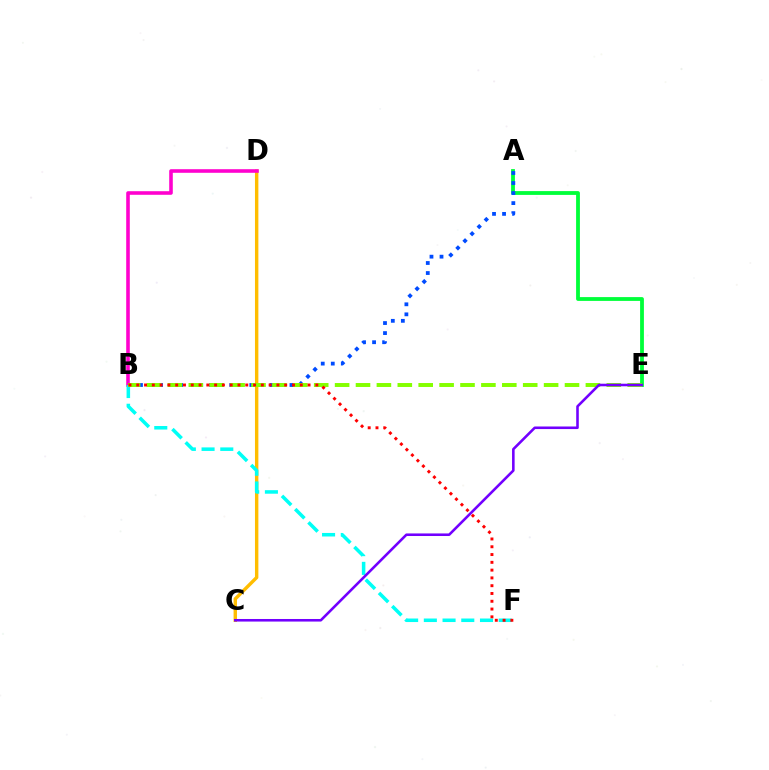{('A', 'E'): [{'color': '#00ff39', 'line_style': 'solid', 'thickness': 2.74}], ('C', 'D'): [{'color': '#ffbd00', 'line_style': 'solid', 'thickness': 2.45}], ('B', 'D'): [{'color': '#ff00cf', 'line_style': 'solid', 'thickness': 2.58}], ('A', 'B'): [{'color': '#004bff', 'line_style': 'dotted', 'thickness': 2.73}], ('B', 'F'): [{'color': '#00fff6', 'line_style': 'dashed', 'thickness': 2.54}, {'color': '#ff0000', 'line_style': 'dotted', 'thickness': 2.12}], ('B', 'E'): [{'color': '#84ff00', 'line_style': 'dashed', 'thickness': 2.84}], ('C', 'E'): [{'color': '#7200ff', 'line_style': 'solid', 'thickness': 1.86}]}